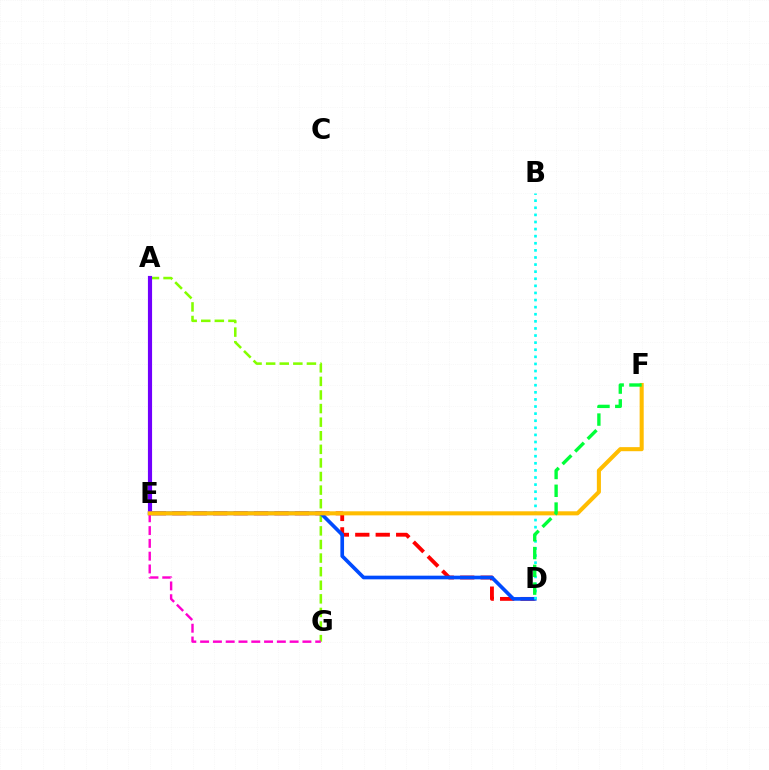{('A', 'G'): [{'color': '#84ff00', 'line_style': 'dashed', 'thickness': 1.85}], ('D', 'E'): [{'color': '#ff0000', 'line_style': 'dashed', 'thickness': 2.78}, {'color': '#004bff', 'line_style': 'solid', 'thickness': 2.64}], ('A', 'E'): [{'color': '#7200ff', 'line_style': 'solid', 'thickness': 2.99}], ('E', 'G'): [{'color': '#ff00cf', 'line_style': 'dashed', 'thickness': 1.74}], ('B', 'D'): [{'color': '#00fff6', 'line_style': 'dotted', 'thickness': 1.93}], ('E', 'F'): [{'color': '#ffbd00', 'line_style': 'solid', 'thickness': 2.93}], ('D', 'F'): [{'color': '#00ff39', 'line_style': 'dashed', 'thickness': 2.42}]}